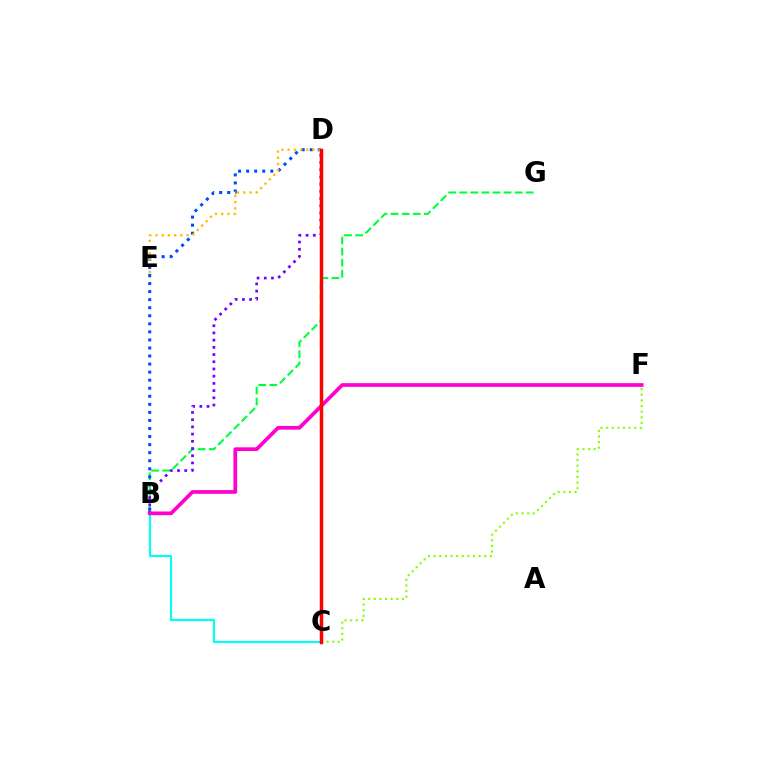{('C', 'F'): [{'color': '#84ff00', 'line_style': 'dotted', 'thickness': 1.53}], ('B', 'C'): [{'color': '#00fff6', 'line_style': 'solid', 'thickness': 1.54}], ('B', 'G'): [{'color': '#00ff39', 'line_style': 'dashed', 'thickness': 1.5}], ('B', 'D'): [{'color': '#7200ff', 'line_style': 'dotted', 'thickness': 1.96}, {'color': '#004bff', 'line_style': 'dotted', 'thickness': 2.19}], ('B', 'F'): [{'color': '#ff00cf', 'line_style': 'solid', 'thickness': 2.67}], ('D', 'E'): [{'color': '#ffbd00', 'line_style': 'dotted', 'thickness': 1.69}], ('C', 'D'): [{'color': '#ff0000', 'line_style': 'solid', 'thickness': 2.52}]}